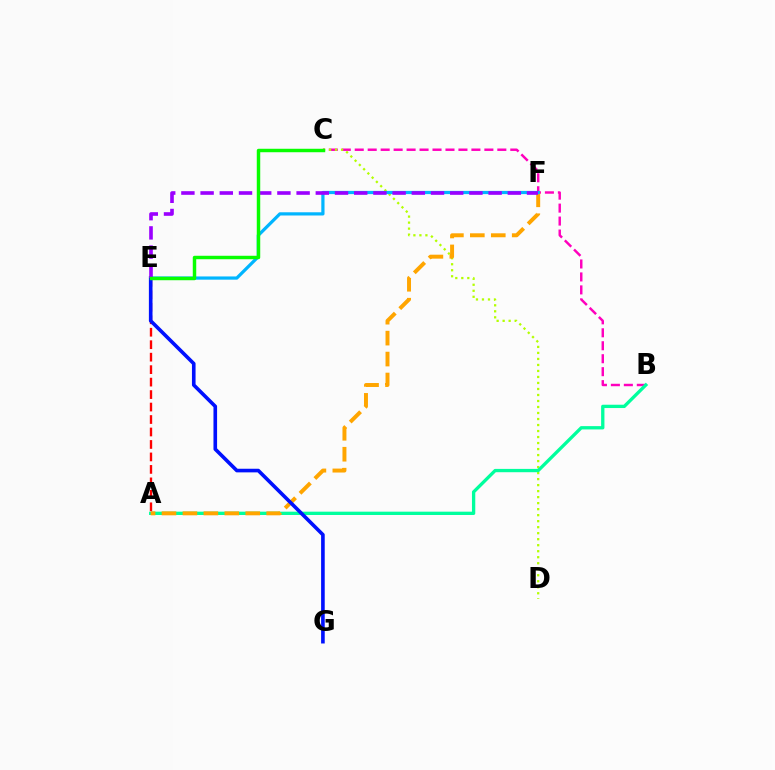{('B', 'C'): [{'color': '#ff00bd', 'line_style': 'dashed', 'thickness': 1.76}], ('C', 'D'): [{'color': '#b3ff00', 'line_style': 'dotted', 'thickness': 1.63}], ('A', 'B'): [{'color': '#00ff9d', 'line_style': 'solid', 'thickness': 2.39}], ('A', 'F'): [{'color': '#ffa500', 'line_style': 'dashed', 'thickness': 2.84}], ('A', 'E'): [{'color': '#ff0000', 'line_style': 'dashed', 'thickness': 1.69}], ('E', 'F'): [{'color': '#00b5ff', 'line_style': 'solid', 'thickness': 2.32}, {'color': '#9b00ff', 'line_style': 'dashed', 'thickness': 2.61}], ('E', 'G'): [{'color': '#0010ff', 'line_style': 'solid', 'thickness': 2.61}], ('C', 'E'): [{'color': '#08ff00', 'line_style': 'solid', 'thickness': 2.49}]}